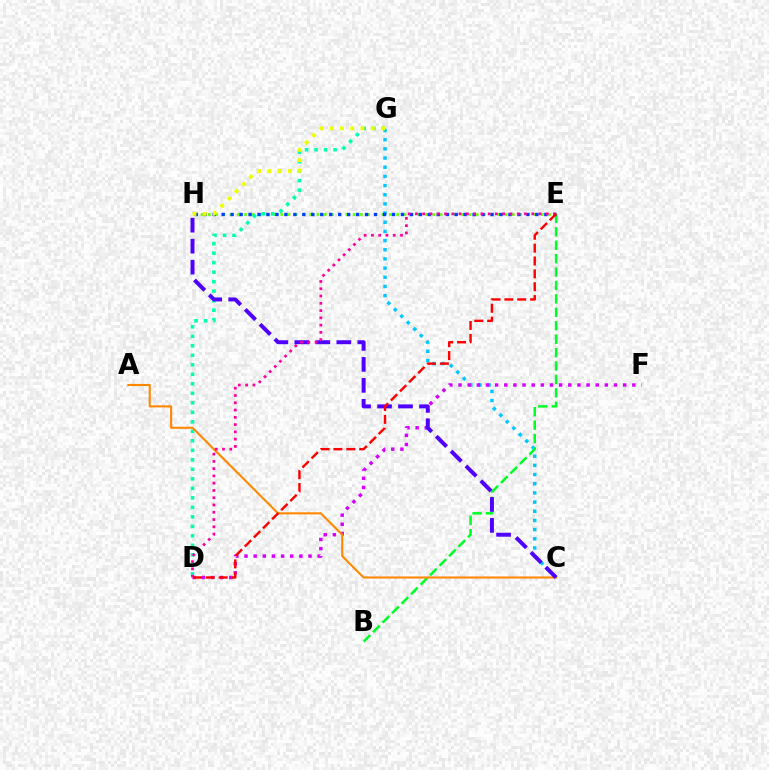{('C', 'G'): [{'color': '#00c7ff', 'line_style': 'dotted', 'thickness': 2.49}], ('B', 'E'): [{'color': '#00ff27', 'line_style': 'dashed', 'thickness': 1.82}], ('D', 'F'): [{'color': '#d600ff', 'line_style': 'dotted', 'thickness': 2.48}], ('E', 'H'): [{'color': '#66ff00', 'line_style': 'dotted', 'thickness': 1.97}, {'color': '#003fff', 'line_style': 'dotted', 'thickness': 2.44}], ('D', 'G'): [{'color': '#00ffaf', 'line_style': 'dotted', 'thickness': 2.58}], ('A', 'C'): [{'color': '#ff8800', 'line_style': 'solid', 'thickness': 1.51}], ('C', 'H'): [{'color': '#4f00ff', 'line_style': 'dashed', 'thickness': 2.85}], ('G', 'H'): [{'color': '#eeff00', 'line_style': 'dotted', 'thickness': 2.79}], ('D', 'E'): [{'color': '#ff00a0', 'line_style': 'dotted', 'thickness': 1.98}, {'color': '#ff0000', 'line_style': 'dashed', 'thickness': 1.75}]}